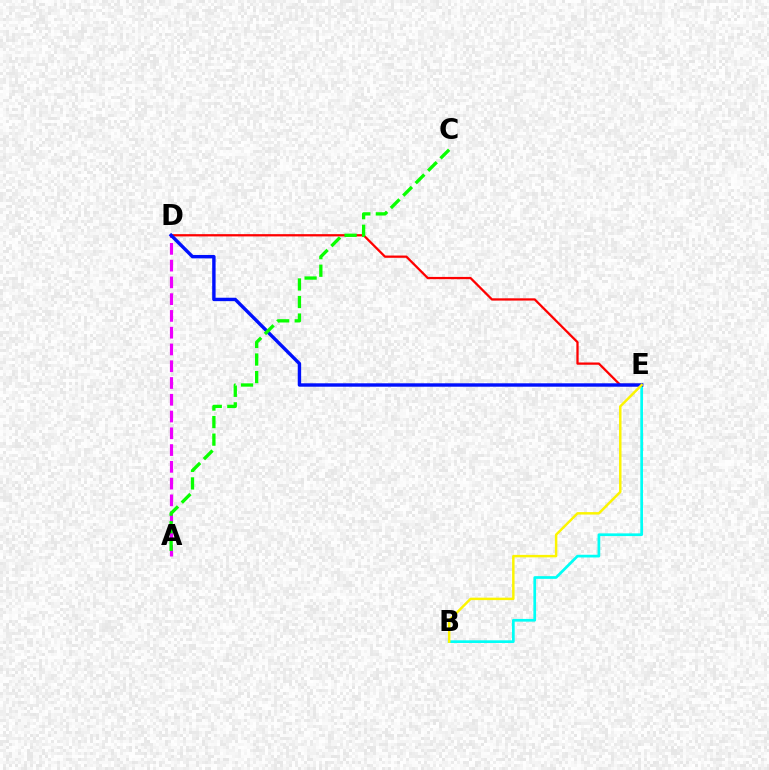{('A', 'D'): [{'color': '#ee00ff', 'line_style': 'dashed', 'thickness': 2.28}], ('D', 'E'): [{'color': '#ff0000', 'line_style': 'solid', 'thickness': 1.63}, {'color': '#0010ff', 'line_style': 'solid', 'thickness': 2.45}], ('B', 'E'): [{'color': '#00fff6', 'line_style': 'solid', 'thickness': 1.95}, {'color': '#fcf500', 'line_style': 'solid', 'thickness': 1.77}], ('A', 'C'): [{'color': '#08ff00', 'line_style': 'dashed', 'thickness': 2.38}]}